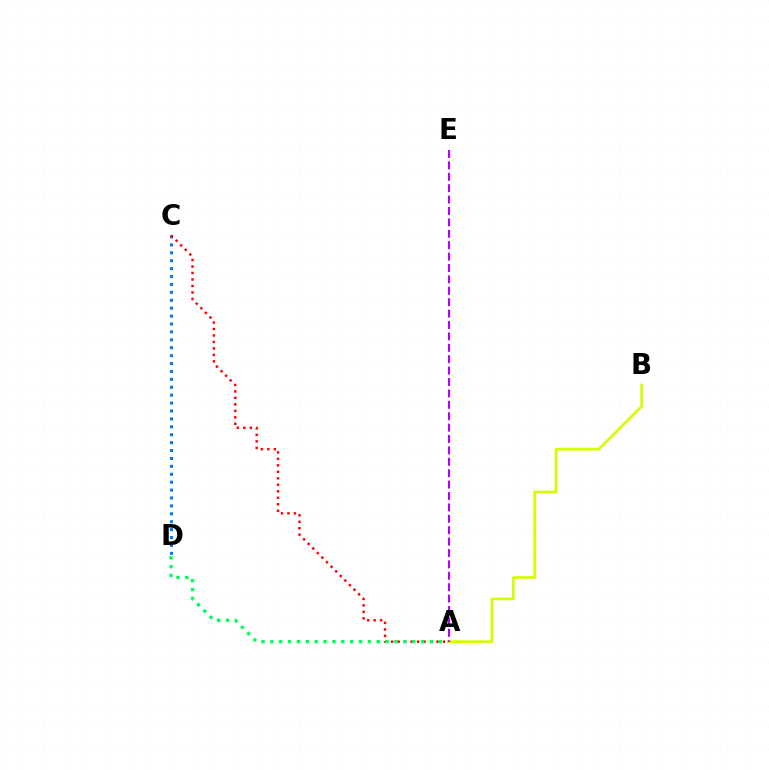{('C', 'D'): [{'color': '#0074ff', 'line_style': 'dotted', 'thickness': 2.15}], ('A', 'C'): [{'color': '#ff0000', 'line_style': 'dotted', 'thickness': 1.76}], ('A', 'D'): [{'color': '#00ff5c', 'line_style': 'dotted', 'thickness': 2.41}], ('A', 'B'): [{'color': '#d1ff00', 'line_style': 'solid', 'thickness': 1.97}], ('A', 'E'): [{'color': '#b900ff', 'line_style': 'dashed', 'thickness': 1.55}]}